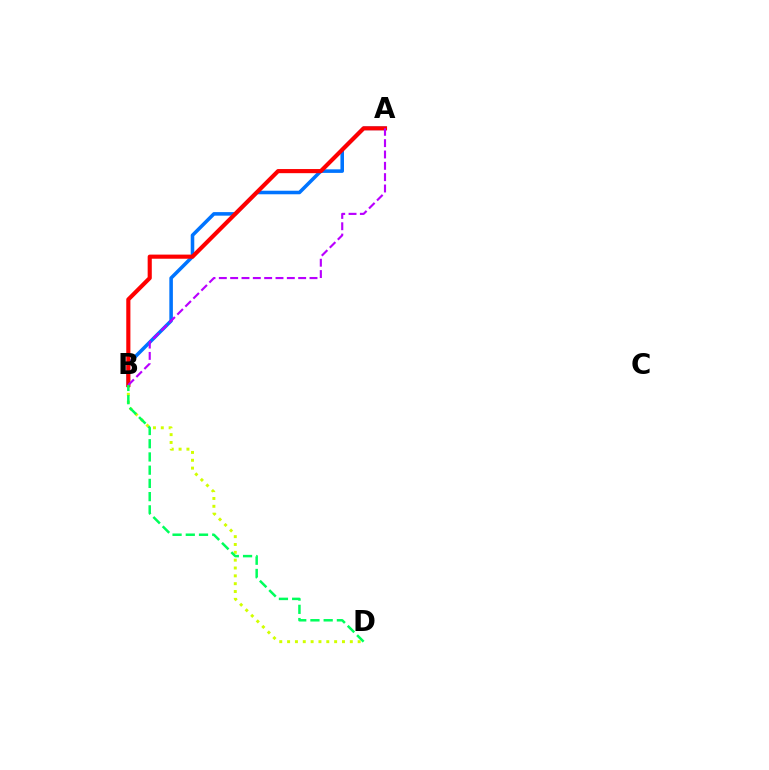{('A', 'B'): [{'color': '#0074ff', 'line_style': 'solid', 'thickness': 2.56}, {'color': '#ff0000', 'line_style': 'solid', 'thickness': 2.97}, {'color': '#b900ff', 'line_style': 'dashed', 'thickness': 1.54}], ('B', 'D'): [{'color': '#d1ff00', 'line_style': 'dotted', 'thickness': 2.13}, {'color': '#00ff5c', 'line_style': 'dashed', 'thickness': 1.8}]}